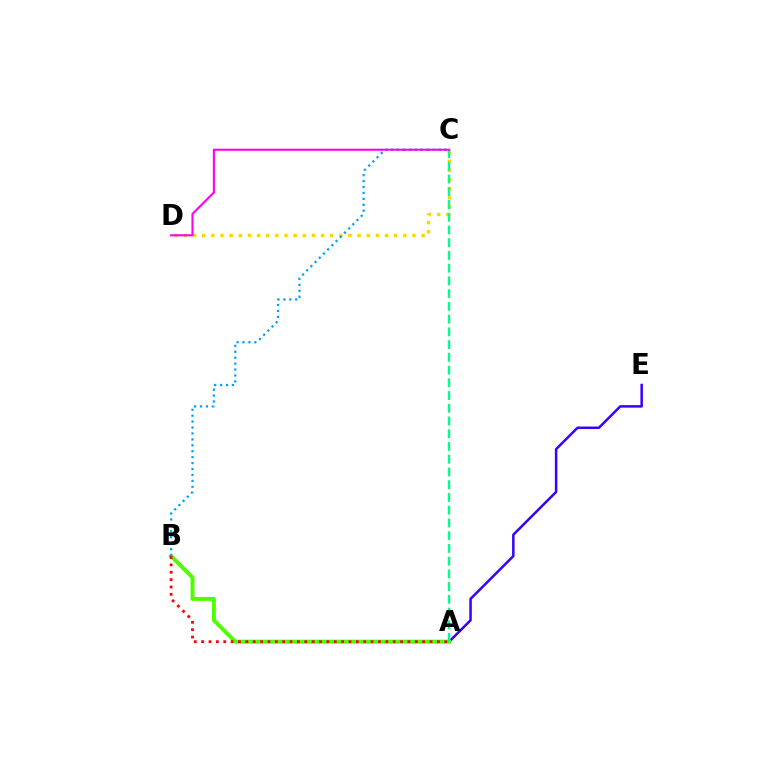{('A', 'E'): [{'color': '#3700ff', 'line_style': 'solid', 'thickness': 1.81}], ('A', 'B'): [{'color': '#4fff00', 'line_style': 'solid', 'thickness': 2.86}, {'color': '#ff0000', 'line_style': 'dotted', 'thickness': 2.0}], ('C', 'D'): [{'color': '#ffd500', 'line_style': 'dotted', 'thickness': 2.48}, {'color': '#ff00ed', 'line_style': 'solid', 'thickness': 1.51}], ('A', 'C'): [{'color': '#00ff86', 'line_style': 'dashed', 'thickness': 1.73}], ('B', 'C'): [{'color': '#009eff', 'line_style': 'dotted', 'thickness': 1.61}]}